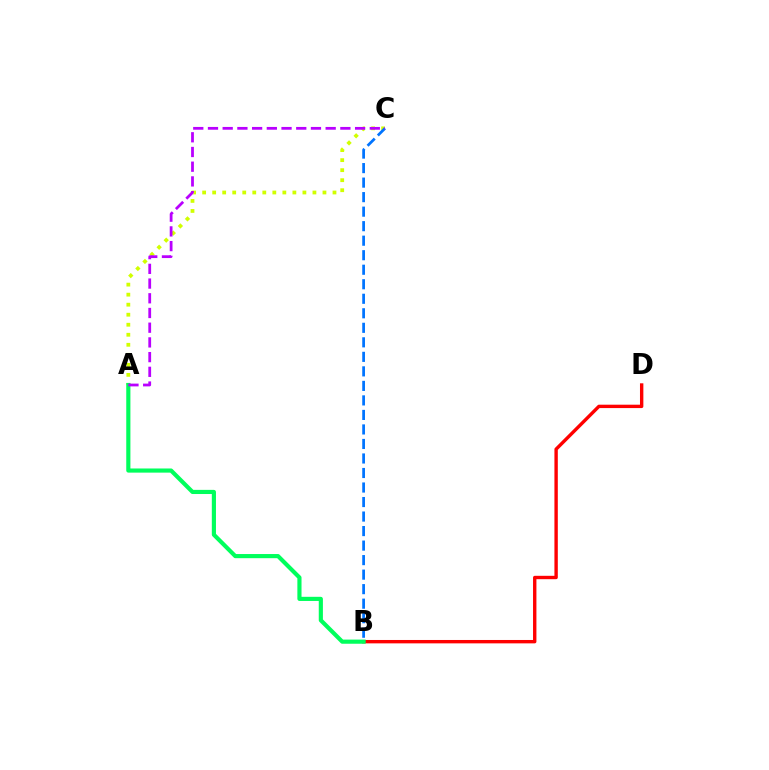{('A', 'C'): [{'color': '#d1ff00', 'line_style': 'dotted', 'thickness': 2.72}, {'color': '#b900ff', 'line_style': 'dashed', 'thickness': 2.0}], ('B', 'D'): [{'color': '#ff0000', 'line_style': 'solid', 'thickness': 2.44}], ('A', 'B'): [{'color': '#00ff5c', 'line_style': 'solid', 'thickness': 2.99}], ('B', 'C'): [{'color': '#0074ff', 'line_style': 'dashed', 'thickness': 1.97}]}